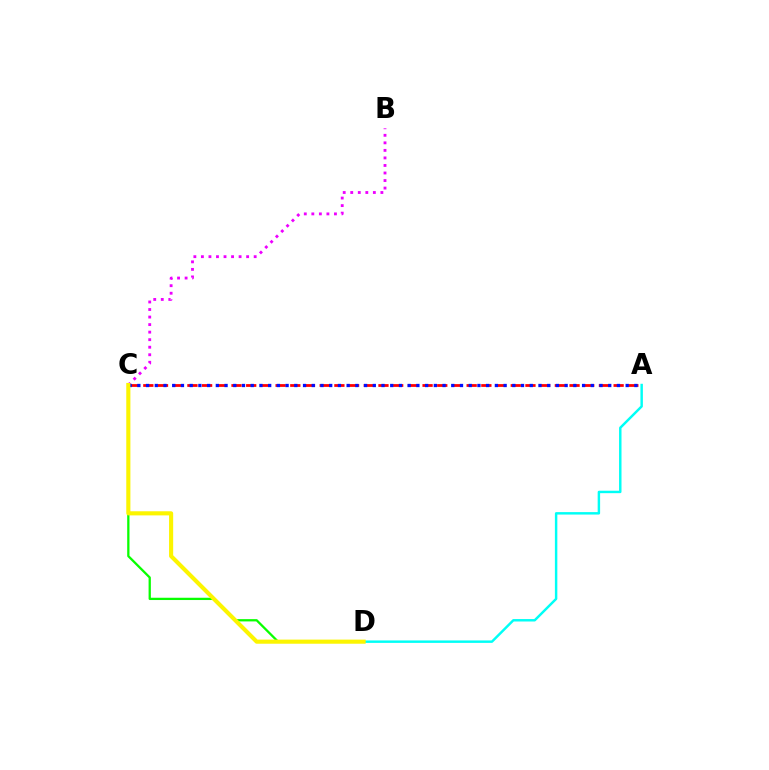{('B', 'C'): [{'color': '#ee00ff', 'line_style': 'dotted', 'thickness': 2.05}], ('A', 'C'): [{'color': '#ff0000', 'line_style': 'dashed', 'thickness': 2.0}, {'color': '#0010ff', 'line_style': 'dotted', 'thickness': 2.37}], ('C', 'D'): [{'color': '#08ff00', 'line_style': 'solid', 'thickness': 1.64}, {'color': '#fcf500', 'line_style': 'solid', 'thickness': 2.96}], ('A', 'D'): [{'color': '#00fff6', 'line_style': 'solid', 'thickness': 1.76}]}